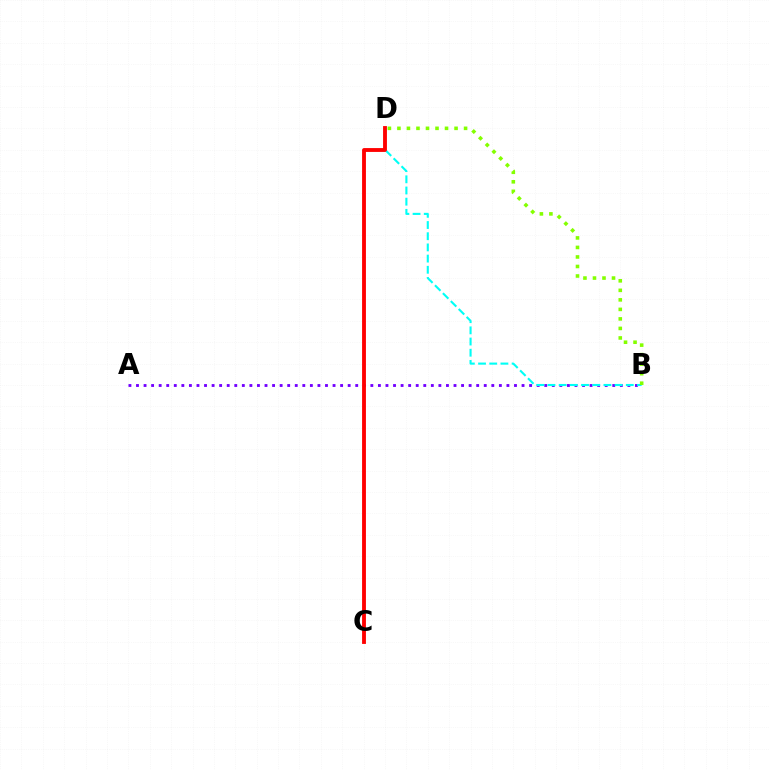{('A', 'B'): [{'color': '#7200ff', 'line_style': 'dotted', 'thickness': 2.05}], ('B', 'D'): [{'color': '#00fff6', 'line_style': 'dashed', 'thickness': 1.52}, {'color': '#84ff00', 'line_style': 'dotted', 'thickness': 2.59}], ('C', 'D'): [{'color': '#ff0000', 'line_style': 'solid', 'thickness': 2.77}]}